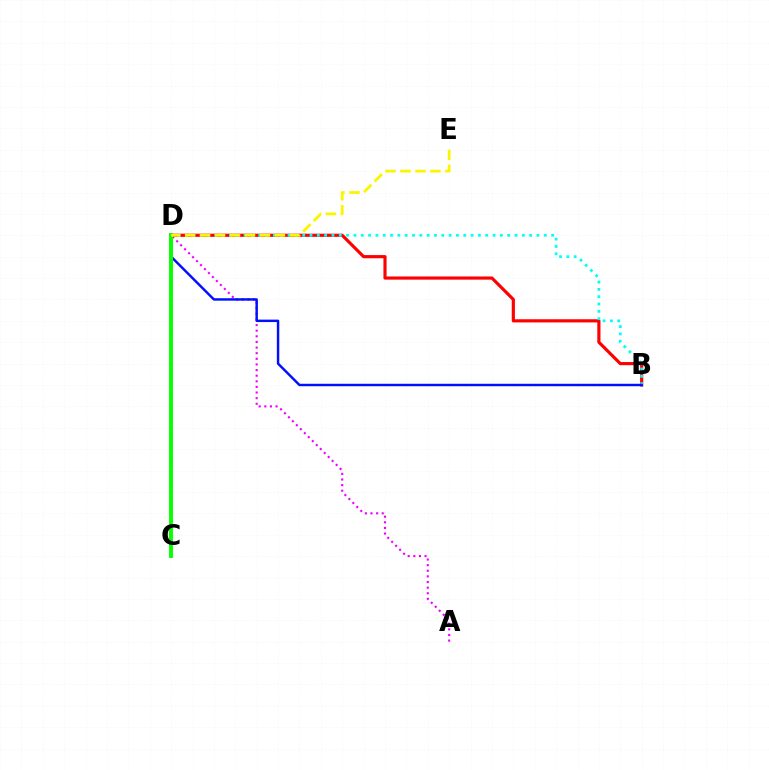{('A', 'D'): [{'color': '#ee00ff', 'line_style': 'dotted', 'thickness': 1.53}], ('B', 'D'): [{'color': '#ff0000', 'line_style': 'solid', 'thickness': 2.28}, {'color': '#00fff6', 'line_style': 'dotted', 'thickness': 1.99}, {'color': '#0010ff', 'line_style': 'solid', 'thickness': 1.76}], ('C', 'D'): [{'color': '#08ff00', 'line_style': 'solid', 'thickness': 2.83}], ('D', 'E'): [{'color': '#fcf500', 'line_style': 'dashed', 'thickness': 2.03}]}